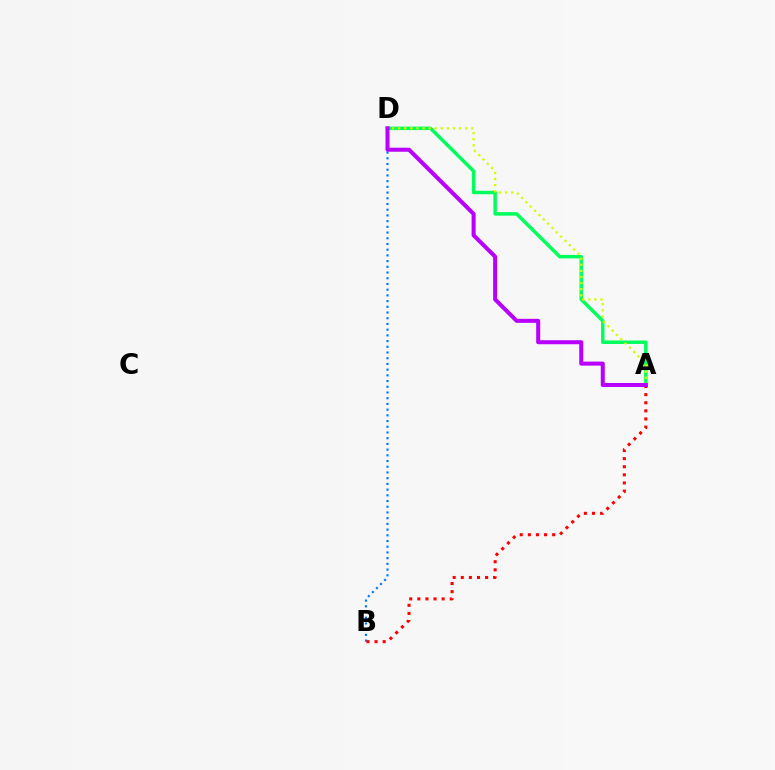{('A', 'D'): [{'color': '#00ff5c', 'line_style': 'solid', 'thickness': 2.51}, {'color': '#d1ff00', 'line_style': 'dotted', 'thickness': 1.66}, {'color': '#b900ff', 'line_style': 'solid', 'thickness': 2.9}], ('B', 'D'): [{'color': '#0074ff', 'line_style': 'dotted', 'thickness': 1.55}], ('A', 'B'): [{'color': '#ff0000', 'line_style': 'dotted', 'thickness': 2.2}]}